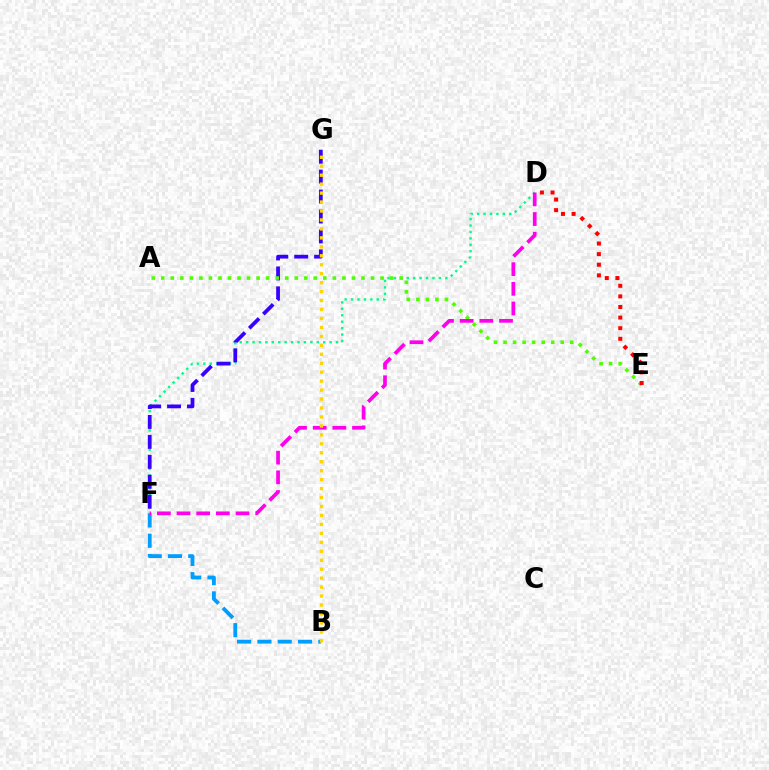{('D', 'F'): [{'color': '#00ff86', 'line_style': 'dotted', 'thickness': 1.74}, {'color': '#ff00ed', 'line_style': 'dashed', 'thickness': 2.67}], ('F', 'G'): [{'color': '#3700ff', 'line_style': 'dashed', 'thickness': 2.71}], ('A', 'E'): [{'color': '#4fff00', 'line_style': 'dotted', 'thickness': 2.59}], ('D', 'E'): [{'color': '#ff0000', 'line_style': 'dotted', 'thickness': 2.88}], ('B', 'F'): [{'color': '#009eff', 'line_style': 'dashed', 'thickness': 2.76}], ('B', 'G'): [{'color': '#ffd500', 'line_style': 'dotted', 'thickness': 2.43}]}